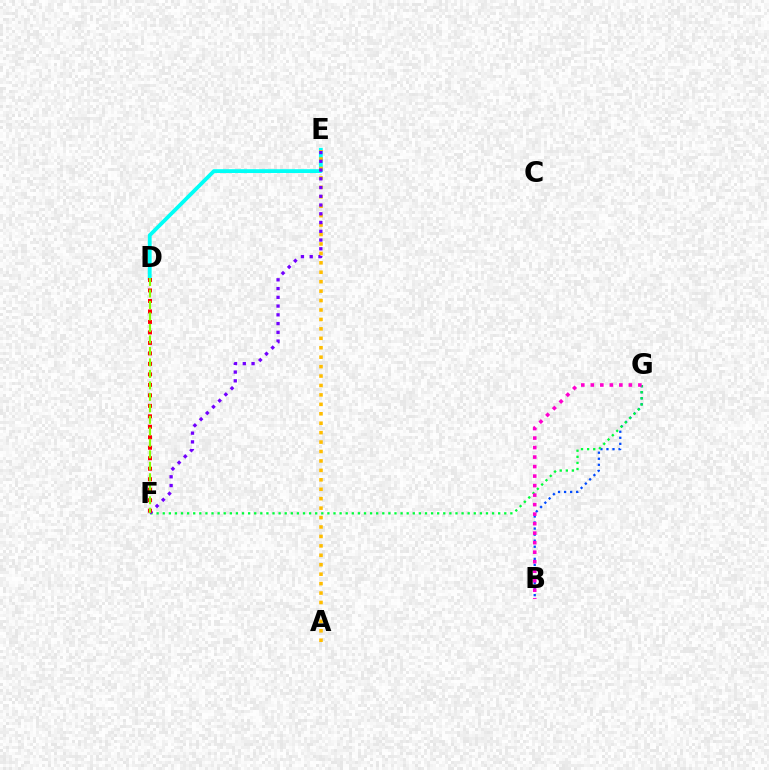{('B', 'G'): [{'color': '#004bff', 'line_style': 'dotted', 'thickness': 1.64}, {'color': '#ff00cf', 'line_style': 'dotted', 'thickness': 2.58}], ('D', 'E'): [{'color': '#00fff6', 'line_style': 'solid', 'thickness': 2.75}], ('F', 'G'): [{'color': '#00ff39', 'line_style': 'dotted', 'thickness': 1.66}], ('A', 'E'): [{'color': '#ffbd00', 'line_style': 'dotted', 'thickness': 2.56}], ('E', 'F'): [{'color': '#7200ff', 'line_style': 'dotted', 'thickness': 2.38}], ('D', 'F'): [{'color': '#ff0000', 'line_style': 'dotted', 'thickness': 2.85}, {'color': '#84ff00', 'line_style': 'dashed', 'thickness': 1.56}]}